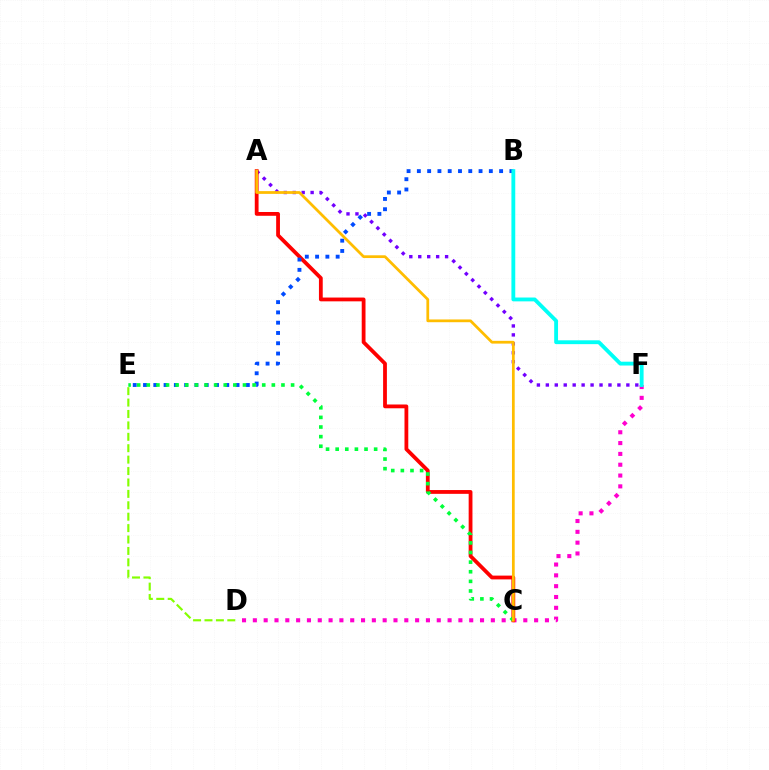{('D', 'F'): [{'color': '#ff00cf', 'line_style': 'dotted', 'thickness': 2.94}], ('A', 'F'): [{'color': '#7200ff', 'line_style': 'dotted', 'thickness': 2.43}], ('A', 'C'): [{'color': '#ff0000', 'line_style': 'solid', 'thickness': 2.73}, {'color': '#ffbd00', 'line_style': 'solid', 'thickness': 1.98}], ('B', 'E'): [{'color': '#004bff', 'line_style': 'dotted', 'thickness': 2.79}], ('B', 'F'): [{'color': '#00fff6', 'line_style': 'solid', 'thickness': 2.76}], ('C', 'E'): [{'color': '#00ff39', 'line_style': 'dotted', 'thickness': 2.61}], ('D', 'E'): [{'color': '#84ff00', 'line_style': 'dashed', 'thickness': 1.55}]}